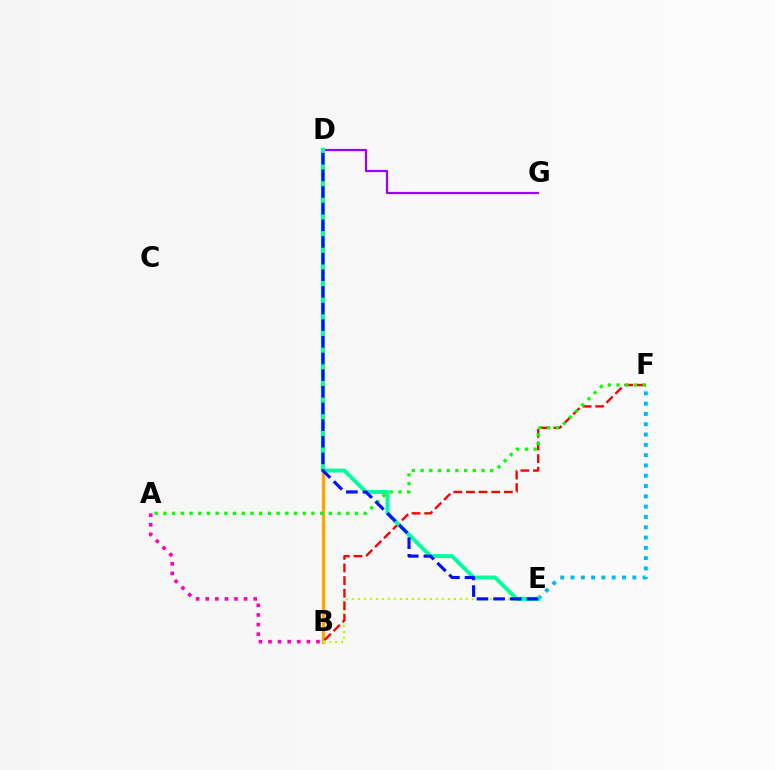{('E', 'F'): [{'color': '#00b5ff', 'line_style': 'dotted', 'thickness': 2.8}], ('D', 'G'): [{'color': '#9b00ff', 'line_style': 'solid', 'thickness': 1.6}], ('B', 'D'): [{'color': '#ffa500', 'line_style': 'solid', 'thickness': 2.35}], ('B', 'E'): [{'color': '#b3ff00', 'line_style': 'dotted', 'thickness': 1.63}], ('B', 'F'): [{'color': '#ff0000', 'line_style': 'dashed', 'thickness': 1.72}], ('A', 'B'): [{'color': '#ff00bd', 'line_style': 'dotted', 'thickness': 2.61}], ('D', 'E'): [{'color': '#00ff9d', 'line_style': 'solid', 'thickness': 2.85}, {'color': '#0010ff', 'line_style': 'dashed', 'thickness': 2.26}], ('A', 'F'): [{'color': '#08ff00', 'line_style': 'dotted', 'thickness': 2.37}]}